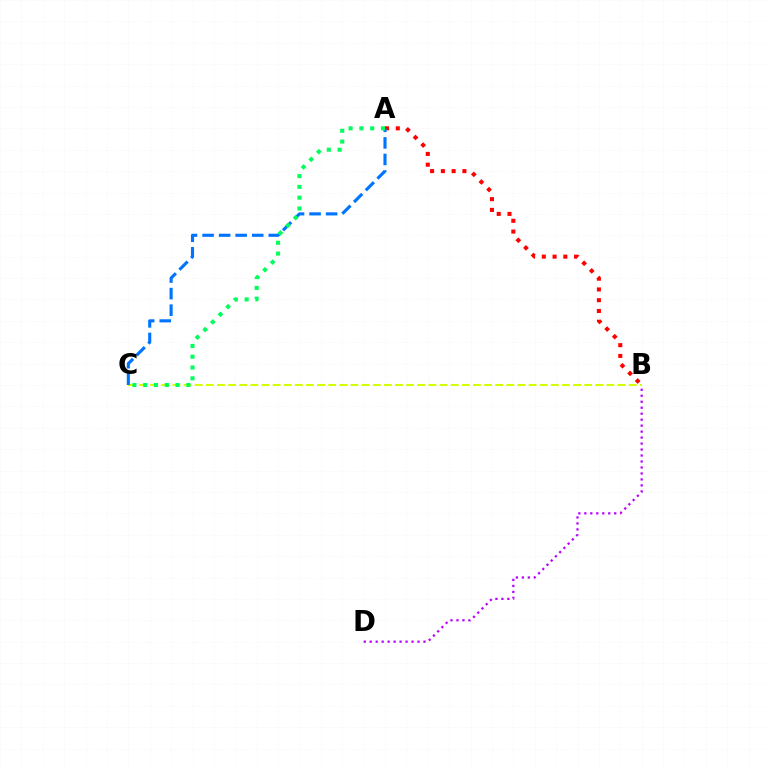{('B', 'C'): [{'color': '#d1ff00', 'line_style': 'dashed', 'thickness': 1.51}], ('A', 'B'): [{'color': '#ff0000', 'line_style': 'dotted', 'thickness': 2.92}], ('B', 'D'): [{'color': '#b900ff', 'line_style': 'dotted', 'thickness': 1.62}], ('A', 'C'): [{'color': '#0074ff', 'line_style': 'dashed', 'thickness': 2.25}, {'color': '#00ff5c', 'line_style': 'dotted', 'thickness': 2.93}]}